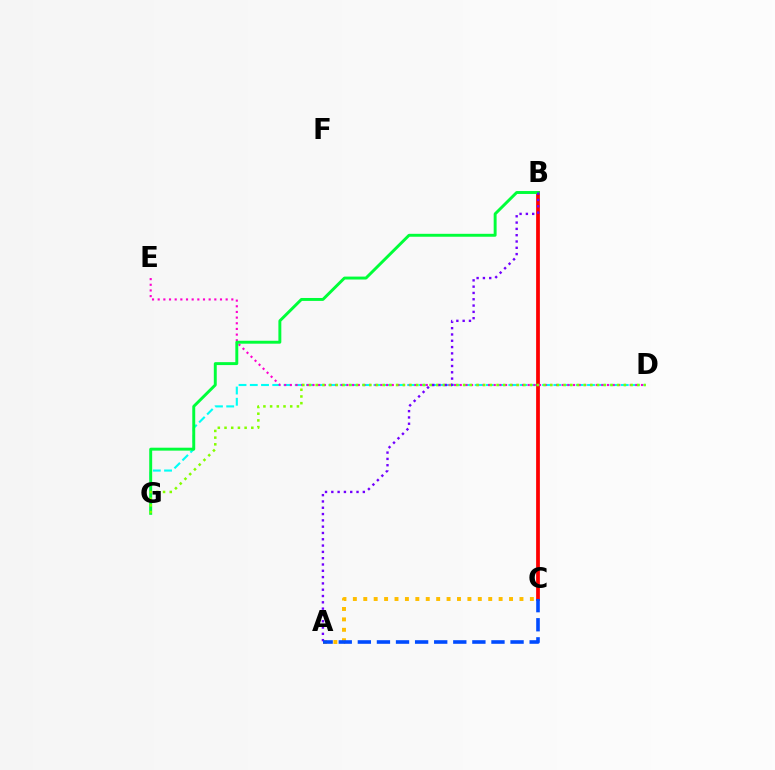{('D', 'G'): [{'color': '#00fff6', 'line_style': 'dashed', 'thickness': 1.53}, {'color': '#84ff00', 'line_style': 'dotted', 'thickness': 1.82}], ('B', 'C'): [{'color': '#ff0000', 'line_style': 'solid', 'thickness': 2.71}], ('D', 'E'): [{'color': '#ff00cf', 'line_style': 'dotted', 'thickness': 1.54}], ('B', 'G'): [{'color': '#00ff39', 'line_style': 'solid', 'thickness': 2.11}], ('A', 'C'): [{'color': '#ffbd00', 'line_style': 'dotted', 'thickness': 2.83}, {'color': '#004bff', 'line_style': 'dashed', 'thickness': 2.59}], ('A', 'B'): [{'color': '#7200ff', 'line_style': 'dotted', 'thickness': 1.71}]}